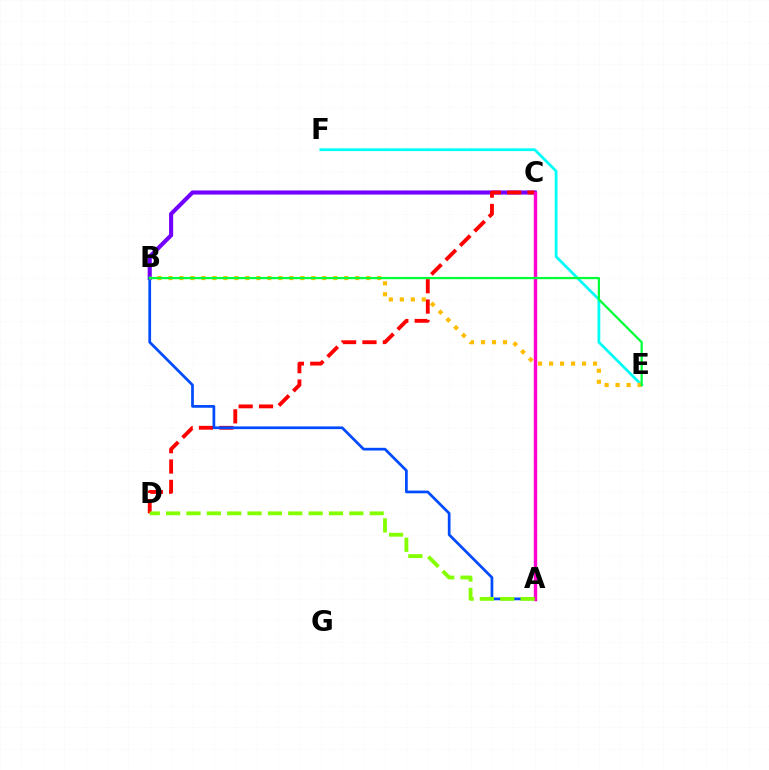{('B', 'C'): [{'color': '#7200ff', 'line_style': 'solid', 'thickness': 2.95}], ('C', 'D'): [{'color': '#ff0000', 'line_style': 'dashed', 'thickness': 2.77}], ('E', 'F'): [{'color': '#00fff6', 'line_style': 'solid', 'thickness': 1.99}], ('A', 'B'): [{'color': '#004bff', 'line_style': 'solid', 'thickness': 1.96}], ('A', 'C'): [{'color': '#ff00cf', 'line_style': 'solid', 'thickness': 2.45}], ('A', 'D'): [{'color': '#84ff00', 'line_style': 'dashed', 'thickness': 2.77}], ('B', 'E'): [{'color': '#ffbd00', 'line_style': 'dotted', 'thickness': 2.99}, {'color': '#00ff39', 'line_style': 'solid', 'thickness': 1.61}]}